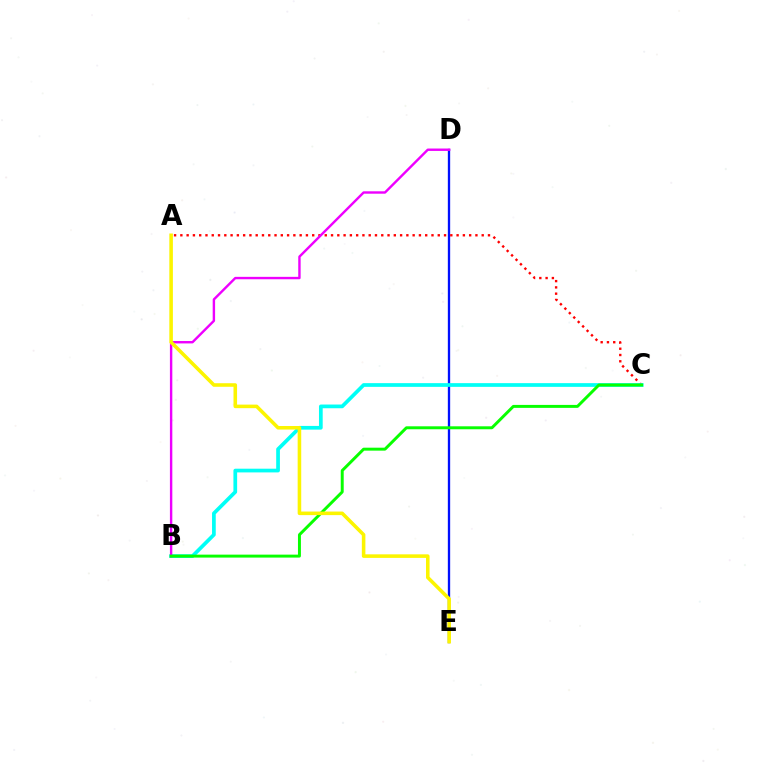{('D', 'E'): [{'color': '#0010ff', 'line_style': 'solid', 'thickness': 1.68}], ('A', 'C'): [{'color': '#ff0000', 'line_style': 'dotted', 'thickness': 1.71}], ('B', 'C'): [{'color': '#00fff6', 'line_style': 'solid', 'thickness': 2.67}, {'color': '#08ff00', 'line_style': 'solid', 'thickness': 2.13}], ('B', 'D'): [{'color': '#ee00ff', 'line_style': 'solid', 'thickness': 1.73}], ('A', 'E'): [{'color': '#fcf500', 'line_style': 'solid', 'thickness': 2.56}]}